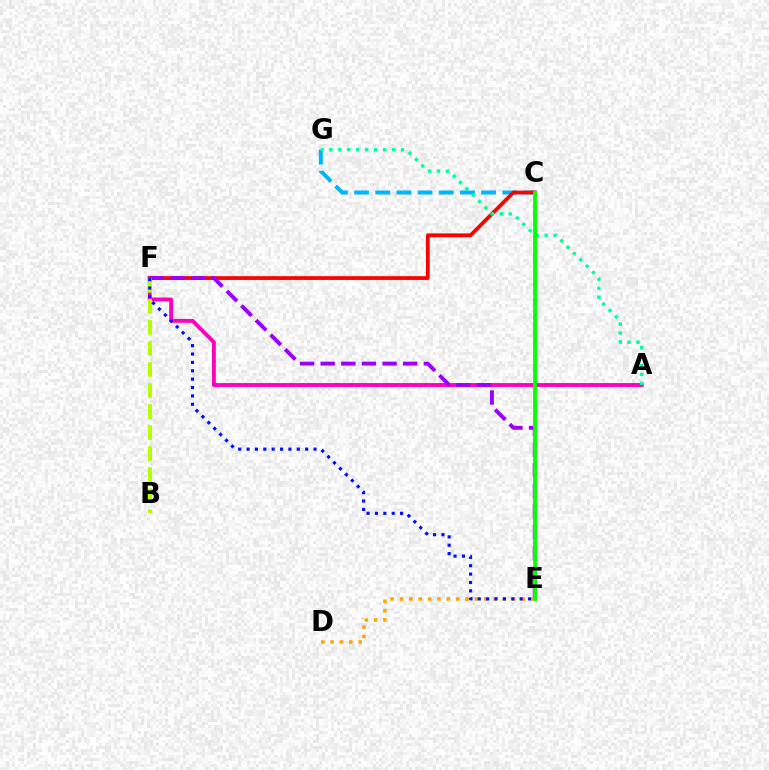{('A', 'F'): [{'color': '#ff00bd', 'line_style': 'solid', 'thickness': 2.79}], ('C', 'G'): [{'color': '#00b5ff', 'line_style': 'dashed', 'thickness': 2.88}], ('C', 'F'): [{'color': '#ff0000', 'line_style': 'solid', 'thickness': 2.71}], ('E', 'F'): [{'color': '#9b00ff', 'line_style': 'dashed', 'thickness': 2.8}, {'color': '#0010ff', 'line_style': 'dotted', 'thickness': 2.28}], ('A', 'G'): [{'color': '#00ff9d', 'line_style': 'dotted', 'thickness': 2.43}], ('D', 'E'): [{'color': '#ffa500', 'line_style': 'dotted', 'thickness': 2.54}], ('B', 'F'): [{'color': '#b3ff00', 'line_style': 'dashed', 'thickness': 2.86}], ('C', 'E'): [{'color': '#08ff00', 'line_style': 'solid', 'thickness': 2.74}]}